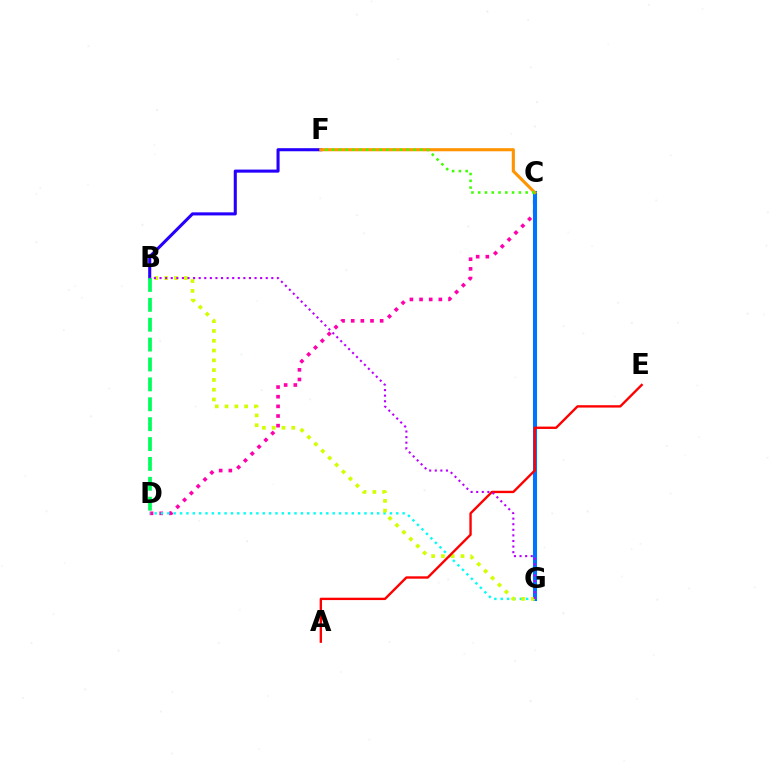{('C', 'D'): [{'color': '#ff00ac', 'line_style': 'dotted', 'thickness': 2.62}], ('C', 'G'): [{'color': '#0074ff', 'line_style': 'solid', 'thickness': 2.93}], ('D', 'G'): [{'color': '#00fff6', 'line_style': 'dotted', 'thickness': 1.73}], ('B', 'F'): [{'color': '#2500ff', 'line_style': 'solid', 'thickness': 2.21}], ('C', 'F'): [{'color': '#ff9400', 'line_style': 'solid', 'thickness': 2.23}, {'color': '#3dff00', 'line_style': 'dotted', 'thickness': 1.84}], ('B', 'G'): [{'color': '#d1ff00', 'line_style': 'dotted', 'thickness': 2.66}, {'color': '#b900ff', 'line_style': 'dotted', 'thickness': 1.52}], ('A', 'E'): [{'color': '#ff0000', 'line_style': 'solid', 'thickness': 1.71}], ('B', 'D'): [{'color': '#00ff5c', 'line_style': 'dashed', 'thickness': 2.7}]}